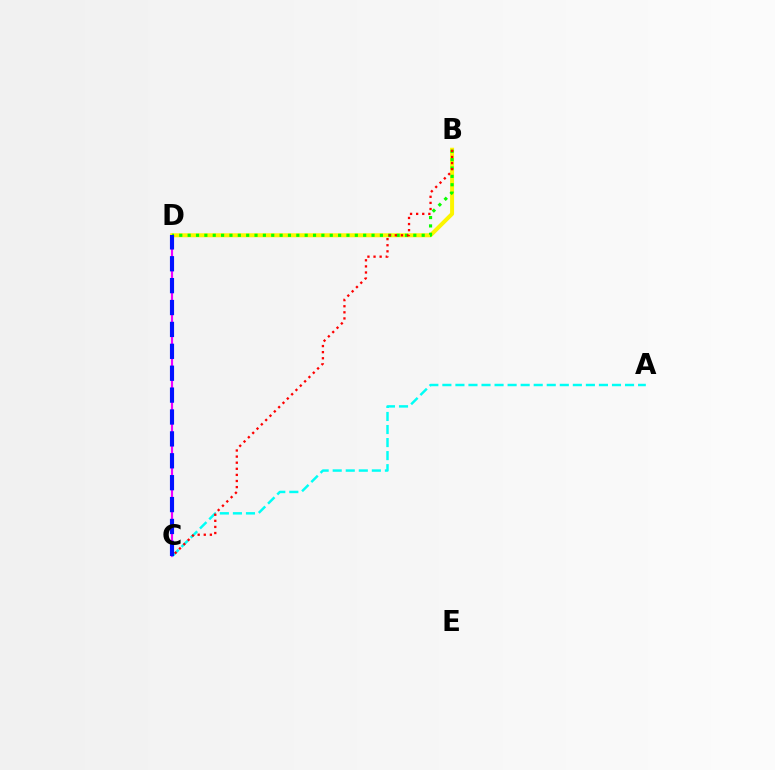{('C', 'D'): [{'color': '#ee00ff', 'line_style': 'solid', 'thickness': 1.56}, {'color': '#0010ff', 'line_style': 'dashed', 'thickness': 2.97}], ('B', 'D'): [{'color': '#fcf500', 'line_style': 'solid', 'thickness': 2.87}, {'color': '#08ff00', 'line_style': 'dotted', 'thickness': 2.27}], ('A', 'C'): [{'color': '#00fff6', 'line_style': 'dashed', 'thickness': 1.77}], ('B', 'C'): [{'color': '#ff0000', 'line_style': 'dotted', 'thickness': 1.66}]}